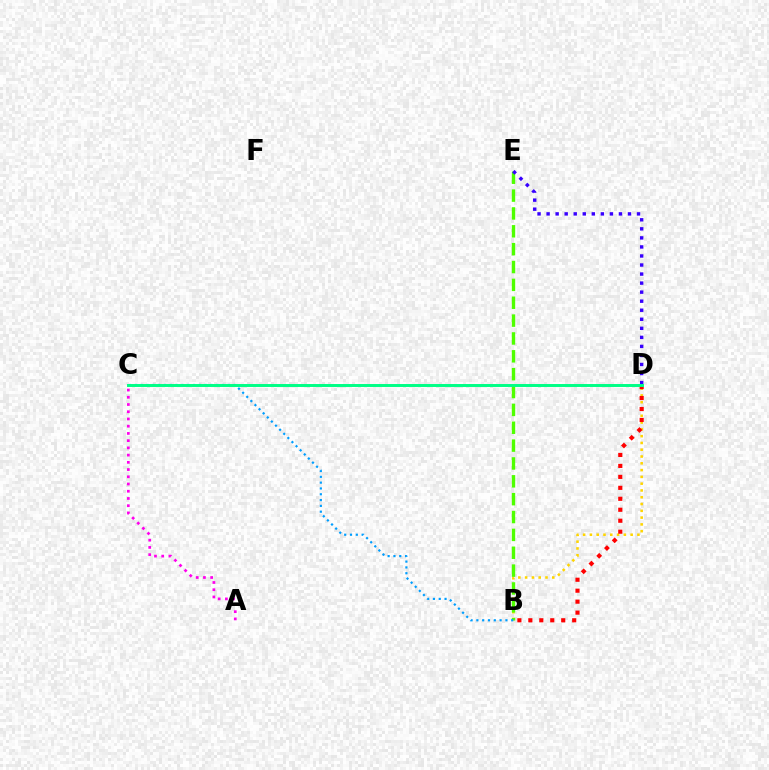{('B', 'D'): [{'color': '#ffd500', 'line_style': 'dotted', 'thickness': 1.84}, {'color': '#ff0000', 'line_style': 'dotted', 'thickness': 2.98}], ('B', 'E'): [{'color': '#4fff00', 'line_style': 'dashed', 'thickness': 2.43}], ('B', 'C'): [{'color': '#009eff', 'line_style': 'dotted', 'thickness': 1.58}], ('A', 'C'): [{'color': '#ff00ed', 'line_style': 'dotted', 'thickness': 1.96}], ('D', 'E'): [{'color': '#3700ff', 'line_style': 'dotted', 'thickness': 2.46}], ('C', 'D'): [{'color': '#00ff86', 'line_style': 'solid', 'thickness': 2.13}]}